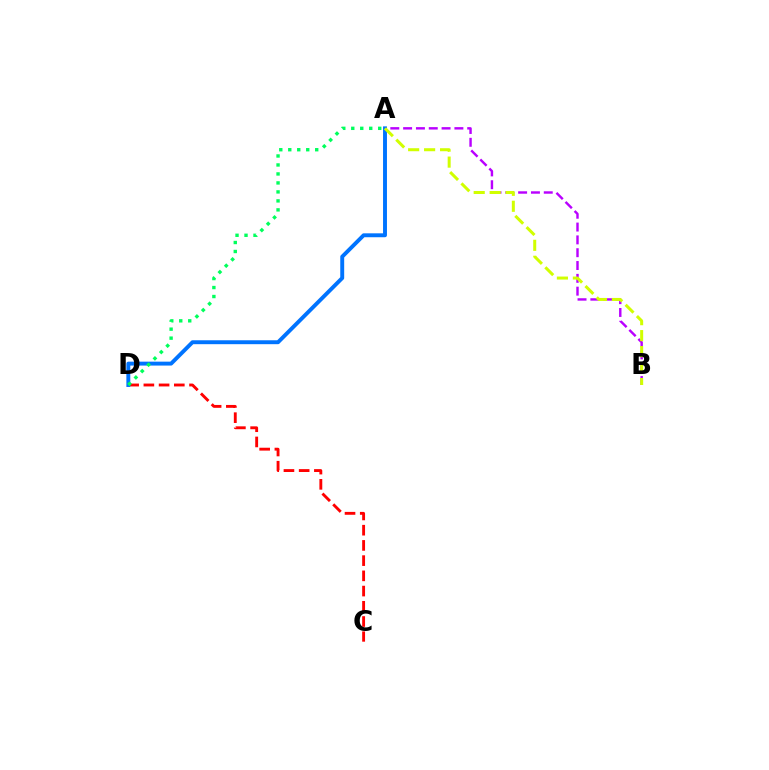{('C', 'D'): [{'color': '#ff0000', 'line_style': 'dashed', 'thickness': 2.07}], ('A', 'B'): [{'color': '#b900ff', 'line_style': 'dashed', 'thickness': 1.74}, {'color': '#d1ff00', 'line_style': 'dashed', 'thickness': 2.17}], ('A', 'D'): [{'color': '#0074ff', 'line_style': 'solid', 'thickness': 2.82}, {'color': '#00ff5c', 'line_style': 'dotted', 'thickness': 2.44}]}